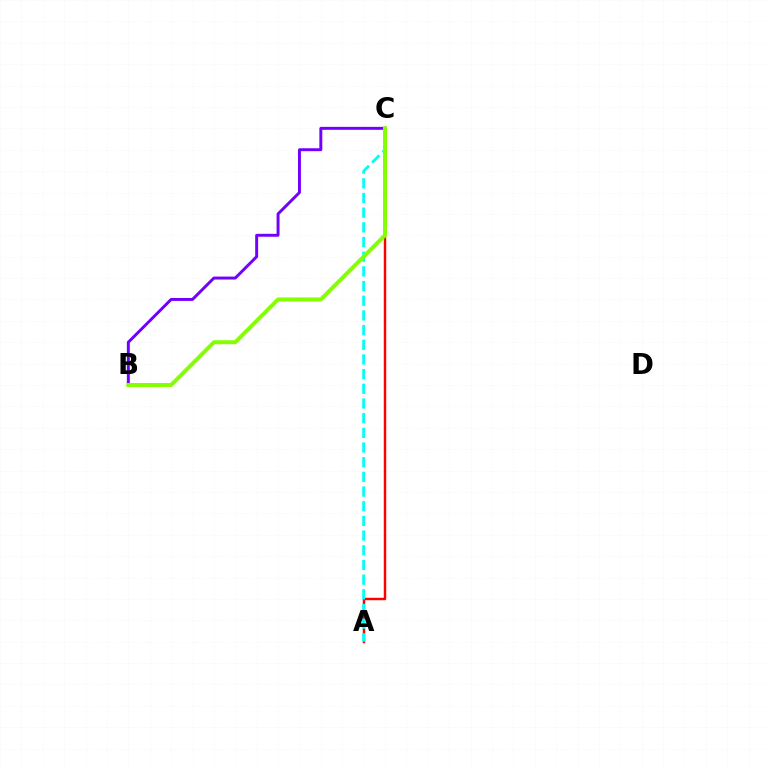{('B', 'C'): [{'color': '#7200ff', 'line_style': 'solid', 'thickness': 2.12}, {'color': '#84ff00', 'line_style': 'solid', 'thickness': 2.86}], ('A', 'C'): [{'color': '#ff0000', 'line_style': 'solid', 'thickness': 1.76}, {'color': '#00fff6', 'line_style': 'dashed', 'thickness': 1.99}]}